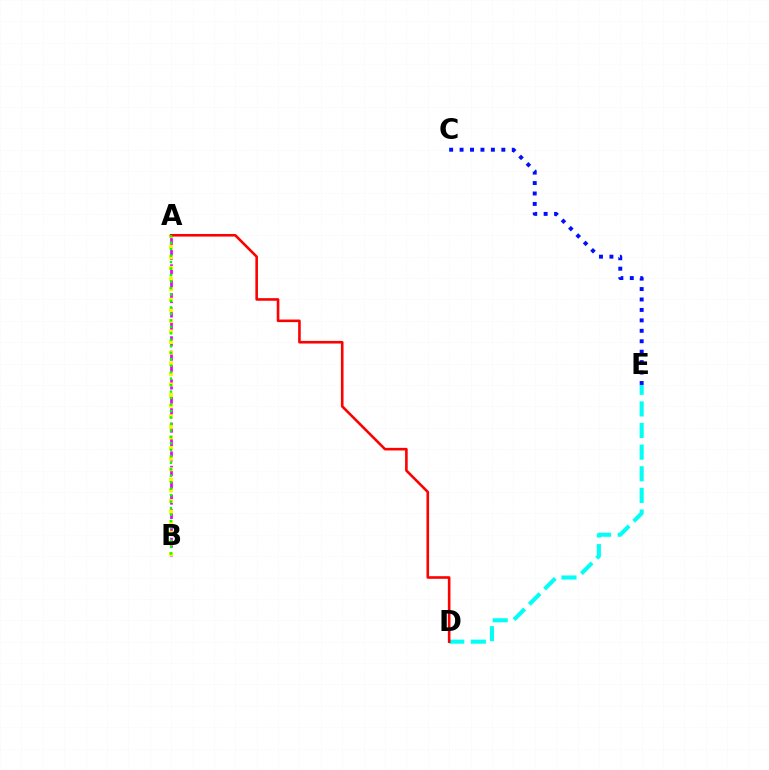{('C', 'E'): [{'color': '#0010ff', 'line_style': 'dotted', 'thickness': 2.84}], ('D', 'E'): [{'color': '#00fff6', 'line_style': 'dashed', 'thickness': 2.94}], ('A', 'B'): [{'color': '#ee00ff', 'line_style': 'dashed', 'thickness': 1.96}, {'color': '#fcf500', 'line_style': 'dotted', 'thickness': 2.88}, {'color': '#08ff00', 'line_style': 'dotted', 'thickness': 1.76}], ('A', 'D'): [{'color': '#ff0000', 'line_style': 'solid', 'thickness': 1.88}]}